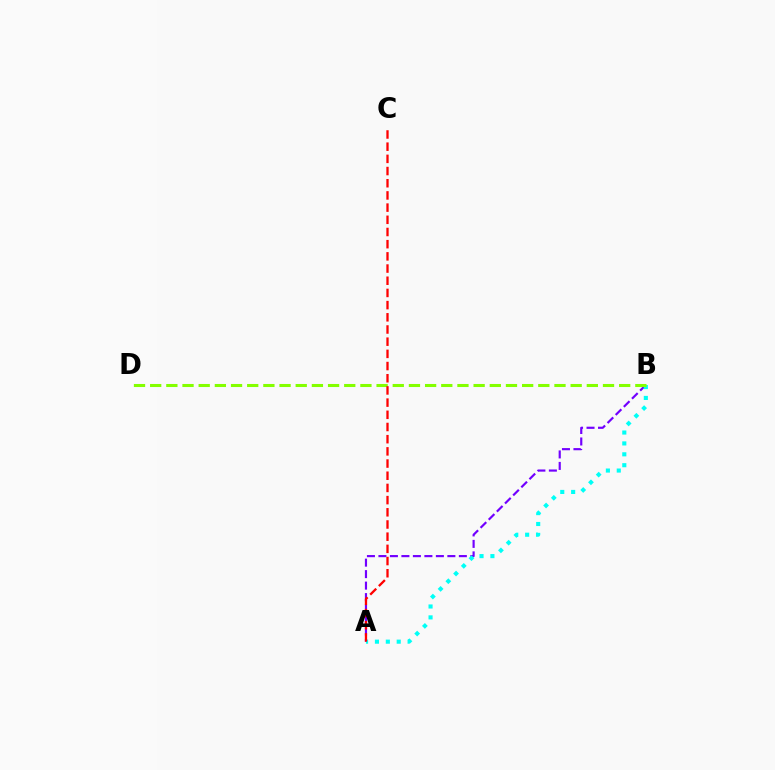{('A', 'B'): [{'color': '#7200ff', 'line_style': 'dashed', 'thickness': 1.56}, {'color': '#00fff6', 'line_style': 'dotted', 'thickness': 2.96}], ('B', 'D'): [{'color': '#84ff00', 'line_style': 'dashed', 'thickness': 2.2}], ('A', 'C'): [{'color': '#ff0000', 'line_style': 'dashed', 'thickness': 1.66}]}